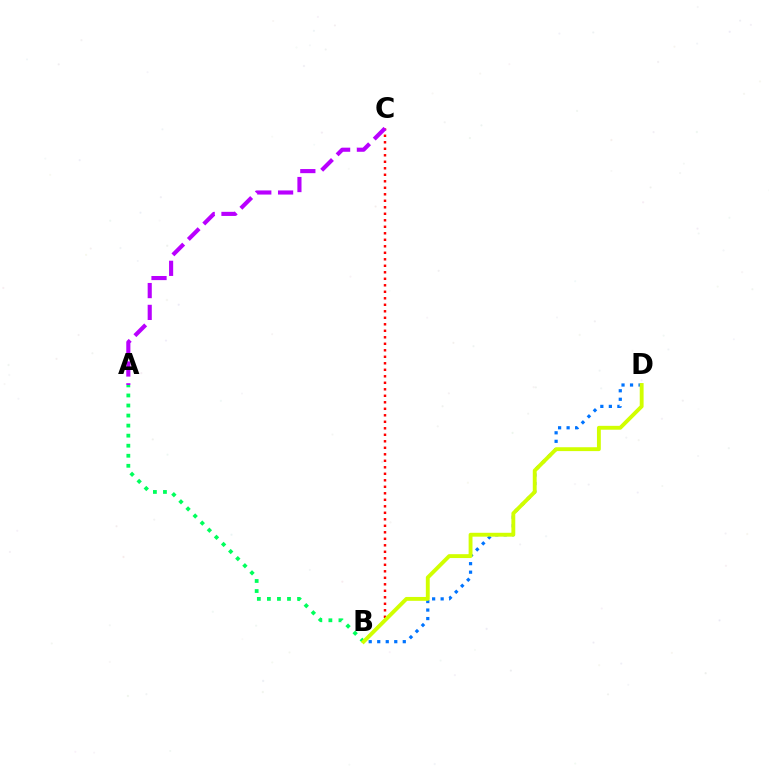{('B', 'C'): [{'color': '#ff0000', 'line_style': 'dotted', 'thickness': 1.77}], ('B', 'D'): [{'color': '#0074ff', 'line_style': 'dotted', 'thickness': 2.31}, {'color': '#d1ff00', 'line_style': 'solid', 'thickness': 2.79}], ('A', 'B'): [{'color': '#00ff5c', 'line_style': 'dotted', 'thickness': 2.73}], ('A', 'C'): [{'color': '#b900ff', 'line_style': 'dashed', 'thickness': 2.96}]}